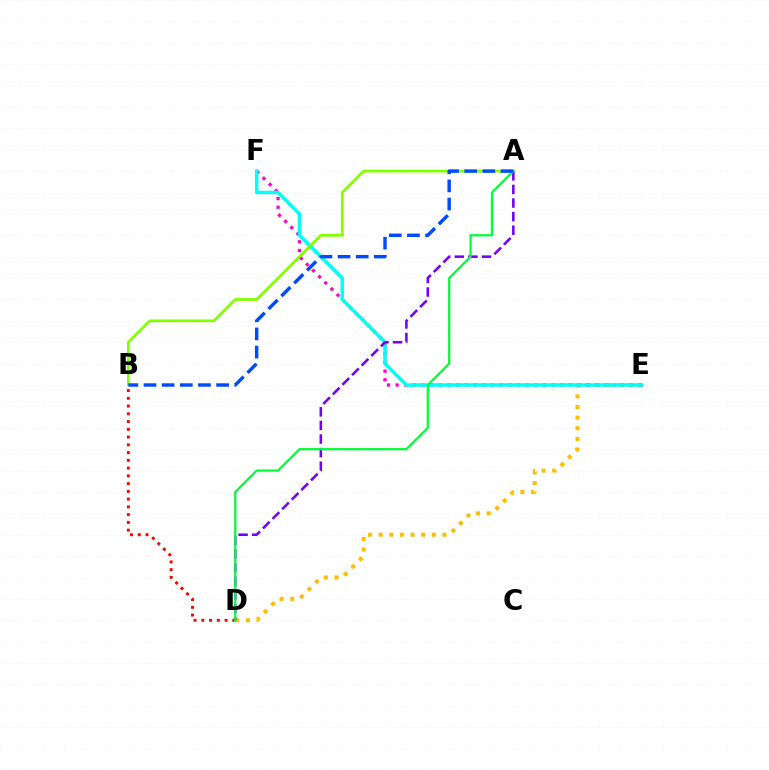{('D', 'E'): [{'color': '#ffbd00', 'line_style': 'dotted', 'thickness': 2.89}], ('B', 'D'): [{'color': '#ff0000', 'line_style': 'dotted', 'thickness': 2.11}], ('E', 'F'): [{'color': '#ff00cf', 'line_style': 'dotted', 'thickness': 2.36}, {'color': '#00fff6', 'line_style': 'solid', 'thickness': 2.51}], ('A', 'B'): [{'color': '#84ff00', 'line_style': 'solid', 'thickness': 1.98}, {'color': '#004bff', 'line_style': 'dashed', 'thickness': 2.47}], ('A', 'D'): [{'color': '#7200ff', 'line_style': 'dashed', 'thickness': 1.85}, {'color': '#00ff39', 'line_style': 'solid', 'thickness': 1.62}]}